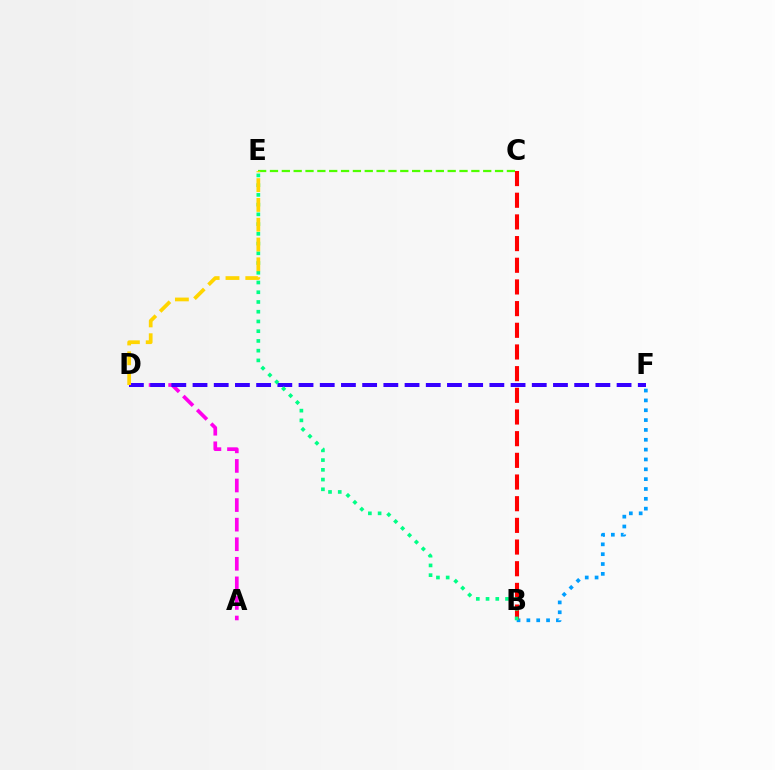{('C', 'E'): [{'color': '#4fff00', 'line_style': 'dashed', 'thickness': 1.61}], ('A', 'D'): [{'color': '#ff00ed', 'line_style': 'dashed', 'thickness': 2.66}], ('B', 'F'): [{'color': '#009eff', 'line_style': 'dotted', 'thickness': 2.67}], ('D', 'F'): [{'color': '#3700ff', 'line_style': 'dashed', 'thickness': 2.88}], ('B', 'C'): [{'color': '#ff0000', 'line_style': 'dashed', 'thickness': 2.94}], ('B', 'E'): [{'color': '#00ff86', 'line_style': 'dotted', 'thickness': 2.65}], ('D', 'E'): [{'color': '#ffd500', 'line_style': 'dashed', 'thickness': 2.69}]}